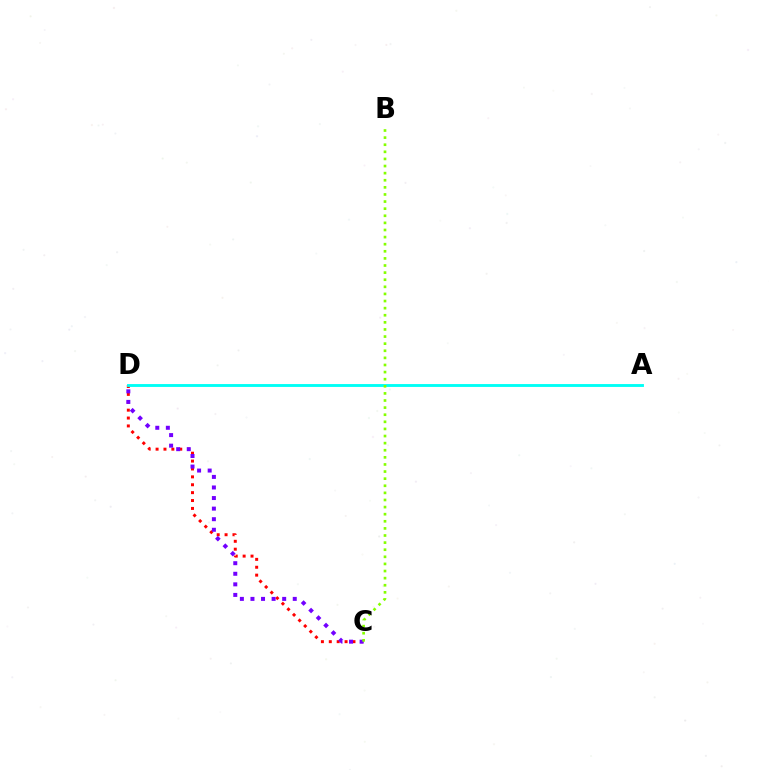{('C', 'D'): [{'color': '#ff0000', 'line_style': 'dotted', 'thickness': 2.14}, {'color': '#7200ff', 'line_style': 'dotted', 'thickness': 2.87}], ('A', 'D'): [{'color': '#00fff6', 'line_style': 'solid', 'thickness': 2.07}], ('B', 'C'): [{'color': '#84ff00', 'line_style': 'dotted', 'thickness': 1.93}]}